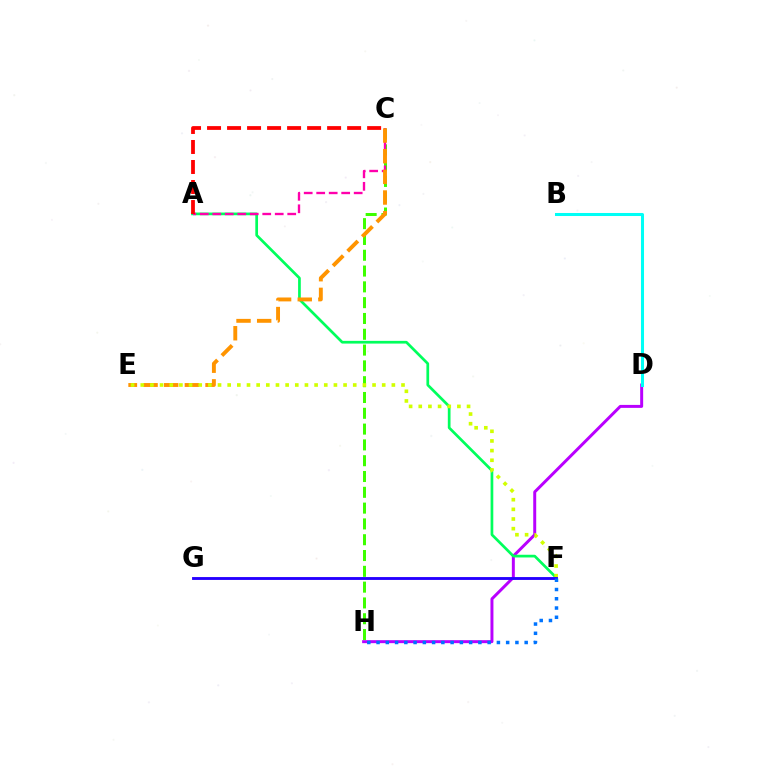{('D', 'H'): [{'color': '#b900ff', 'line_style': 'solid', 'thickness': 2.14}], ('B', 'D'): [{'color': '#00fff6', 'line_style': 'solid', 'thickness': 2.18}], ('A', 'F'): [{'color': '#00ff5c', 'line_style': 'solid', 'thickness': 1.95}], ('C', 'H'): [{'color': '#3dff00', 'line_style': 'dashed', 'thickness': 2.15}], ('A', 'C'): [{'color': '#ff00ac', 'line_style': 'dashed', 'thickness': 1.7}, {'color': '#ff0000', 'line_style': 'dashed', 'thickness': 2.72}], ('C', 'E'): [{'color': '#ff9400', 'line_style': 'dashed', 'thickness': 2.81}], ('E', 'F'): [{'color': '#d1ff00', 'line_style': 'dotted', 'thickness': 2.62}], ('F', 'G'): [{'color': '#2500ff', 'line_style': 'solid', 'thickness': 2.07}], ('F', 'H'): [{'color': '#0074ff', 'line_style': 'dotted', 'thickness': 2.52}]}